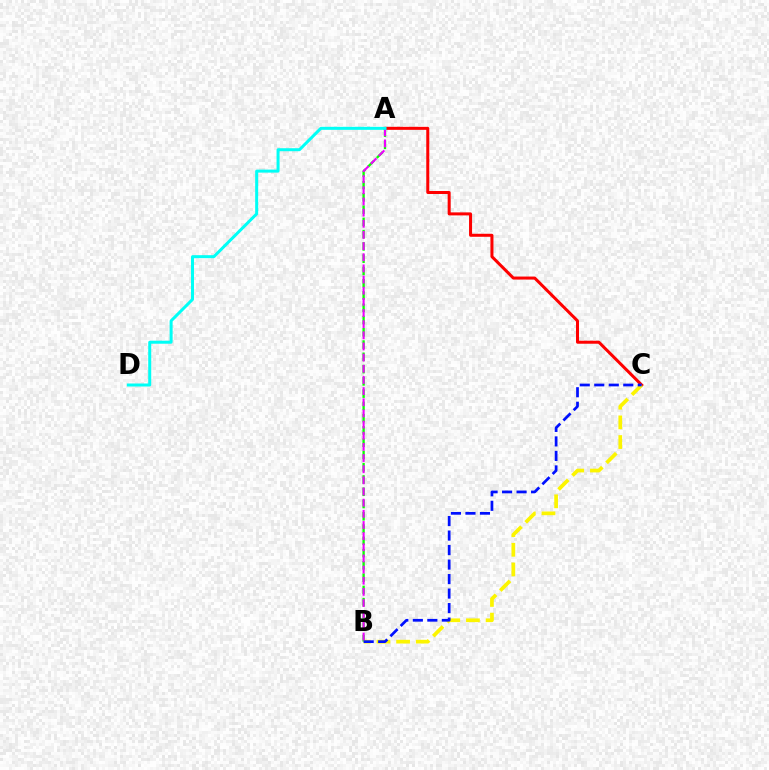{('A', 'C'): [{'color': '#ff0000', 'line_style': 'solid', 'thickness': 2.17}], ('A', 'B'): [{'color': '#08ff00', 'line_style': 'dashed', 'thickness': 1.67}, {'color': '#ee00ff', 'line_style': 'dashed', 'thickness': 1.52}], ('B', 'C'): [{'color': '#fcf500', 'line_style': 'dashed', 'thickness': 2.67}, {'color': '#0010ff', 'line_style': 'dashed', 'thickness': 1.97}], ('A', 'D'): [{'color': '#00fff6', 'line_style': 'solid', 'thickness': 2.16}]}